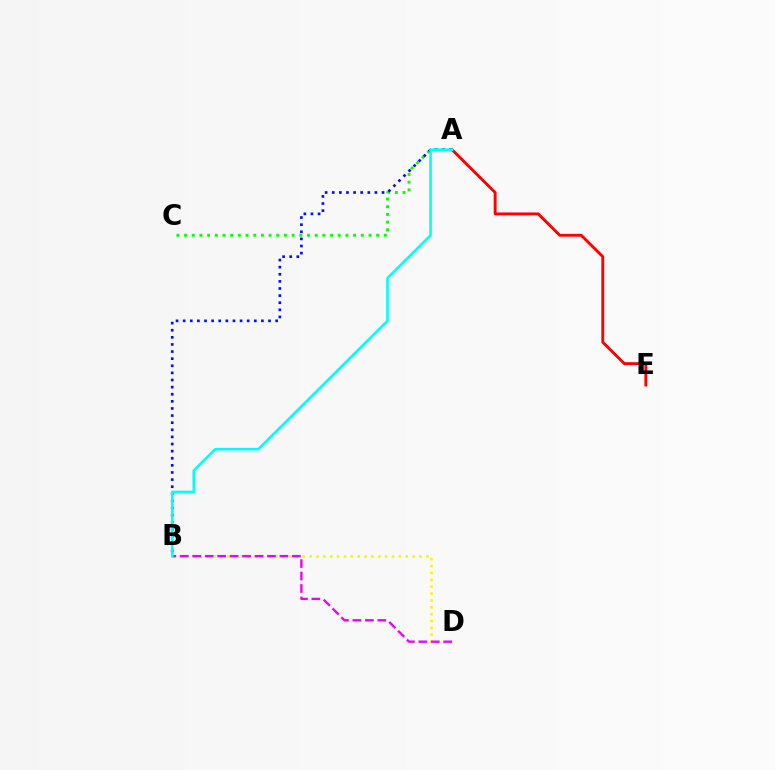{('B', 'D'): [{'color': '#fcf500', 'line_style': 'dotted', 'thickness': 1.87}, {'color': '#ee00ff', 'line_style': 'dashed', 'thickness': 1.69}], ('A', 'C'): [{'color': '#08ff00', 'line_style': 'dotted', 'thickness': 2.09}], ('A', 'B'): [{'color': '#0010ff', 'line_style': 'dotted', 'thickness': 1.93}, {'color': '#00fff6', 'line_style': 'solid', 'thickness': 1.86}], ('A', 'E'): [{'color': '#ff0000', 'line_style': 'solid', 'thickness': 2.07}]}